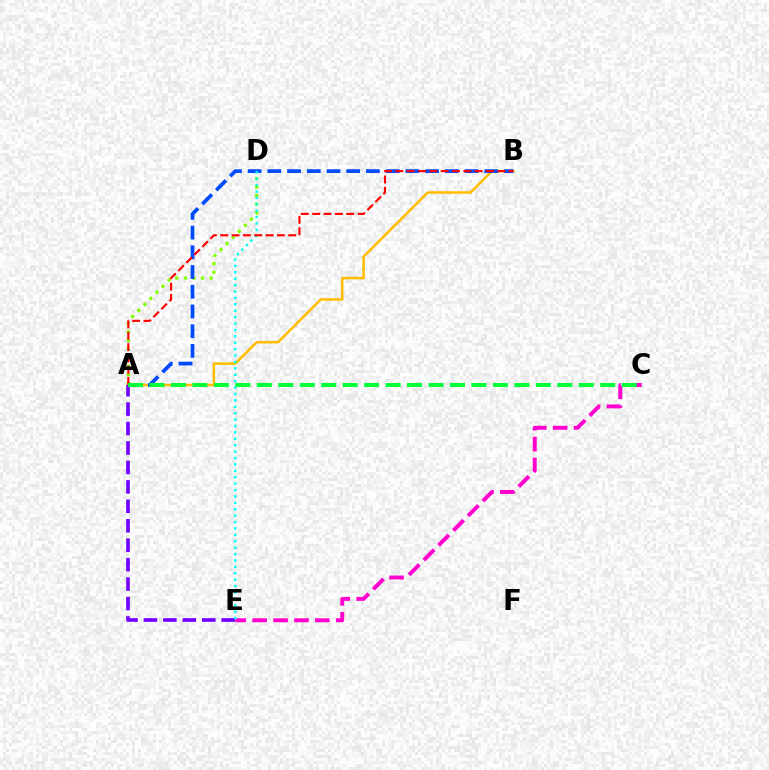{('A', 'B'): [{'color': '#ffbd00', 'line_style': 'solid', 'thickness': 1.81}, {'color': '#004bff', 'line_style': 'dashed', 'thickness': 2.68}, {'color': '#ff0000', 'line_style': 'dashed', 'thickness': 1.54}], ('A', 'D'): [{'color': '#84ff00', 'line_style': 'dotted', 'thickness': 2.33}], ('A', 'E'): [{'color': '#7200ff', 'line_style': 'dashed', 'thickness': 2.64}], ('C', 'E'): [{'color': '#ff00cf', 'line_style': 'dashed', 'thickness': 2.84}], ('D', 'E'): [{'color': '#00fff6', 'line_style': 'dotted', 'thickness': 1.74}], ('A', 'C'): [{'color': '#00ff39', 'line_style': 'dashed', 'thickness': 2.92}]}